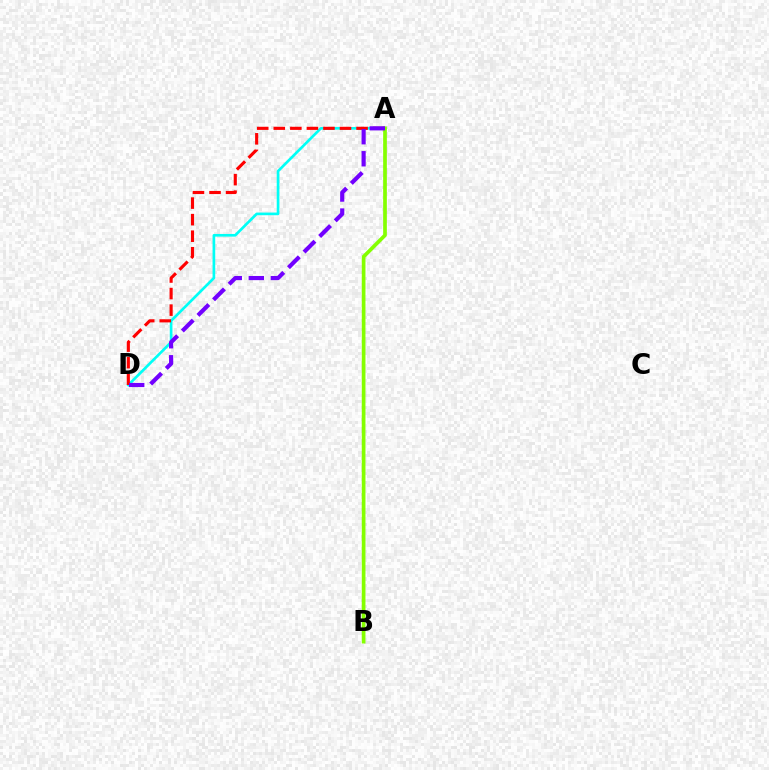{('A', 'D'): [{'color': '#00fff6', 'line_style': 'solid', 'thickness': 1.92}, {'color': '#ff0000', 'line_style': 'dashed', 'thickness': 2.25}, {'color': '#7200ff', 'line_style': 'dashed', 'thickness': 3.0}], ('A', 'B'): [{'color': '#84ff00', 'line_style': 'solid', 'thickness': 2.66}]}